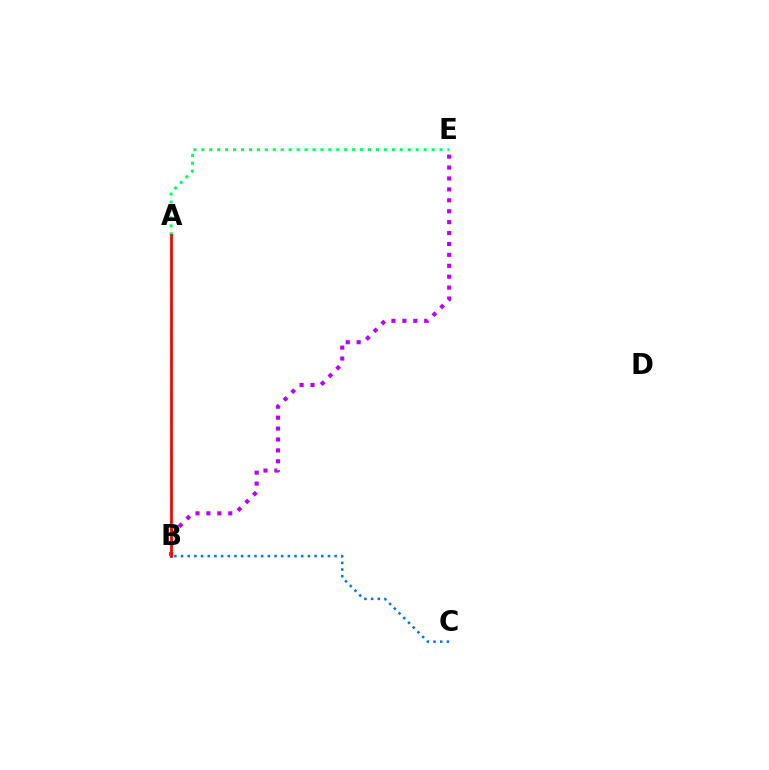{('A', 'E'): [{'color': '#00ff5c', 'line_style': 'dotted', 'thickness': 2.16}], ('B', 'C'): [{'color': '#0074ff', 'line_style': 'dotted', 'thickness': 1.81}], ('B', 'E'): [{'color': '#b900ff', 'line_style': 'dotted', 'thickness': 2.97}], ('A', 'B'): [{'color': '#d1ff00', 'line_style': 'dashed', 'thickness': 1.51}, {'color': '#ff0000', 'line_style': 'solid', 'thickness': 1.99}]}